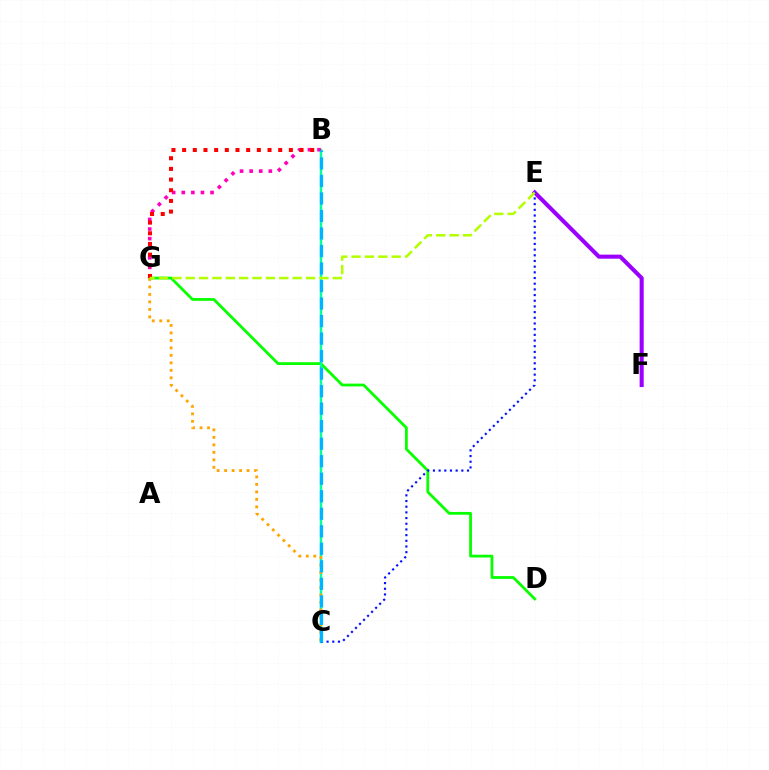{('D', 'G'): [{'color': '#08ff00', 'line_style': 'solid', 'thickness': 2.0}], ('E', 'F'): [{'color': '#9b00ff', 'line_style': 'solid', 'thickness': 2.93}], ('B', 'C'): [{'color': '#00ff9d', 'line_style': 'solid', 'thickness': 1.77}, {'color': '#00b5ff', 'line_style': 'dashed', 'thickness': 2.38}], ('C', 'E'): [{'color': '#0010ff', 'line_style': 'dotted', 'thickness': 1.54}], ('B', 'G'): [{'color': '#ff00bd', 'line_style': 'dotted', 'thickness': 2.61}, {'color': '#ff0000', 'line_style': 'dotted', 'thickness': 2.9}], ('C', 'G'): [{'color': '#ffa500', 'line_style': 'dotted', 'thickness': 2.03}], ('E', 'G'): [{'color': '#b3ff00', 'line_style': 'dashed', 'thickness': 1.82}]}